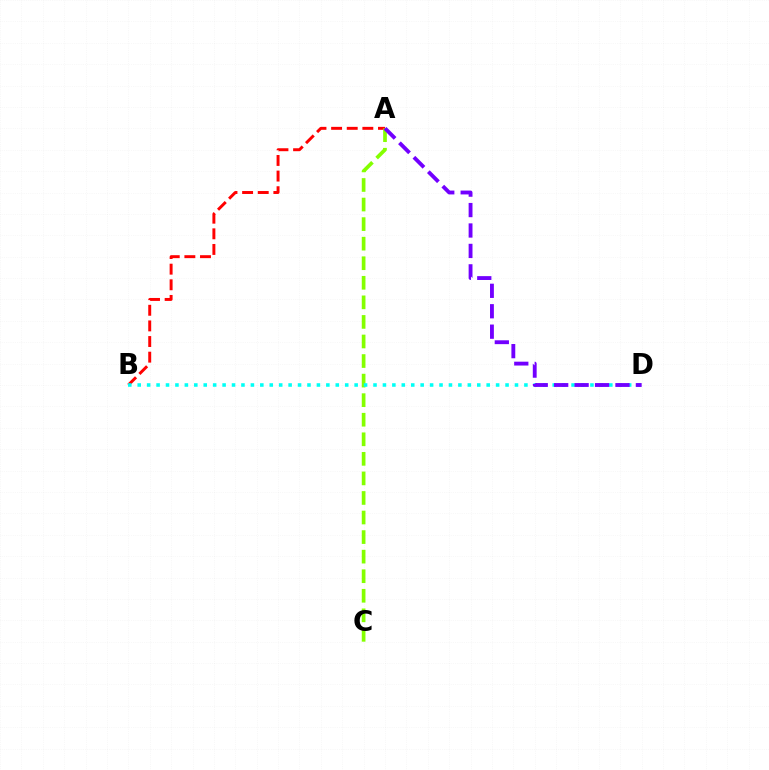{('A', 'B'): [{'color': '#ff0000', 'line_style': 'dashed', 'thickness': 2.12}], ('A', 'C'): [{'color': '#84ff00', 'line_style': 'dashed', 'thickness': 2.66}], ('B', 'D'): [{'color': '#00fff6', 'line_style': 'dotted', 'thickness': 2.56}], ('A', 'D'): [{'color': '#7200ff', 'line_style': 'dashed', 'thickness': 2.78}]}